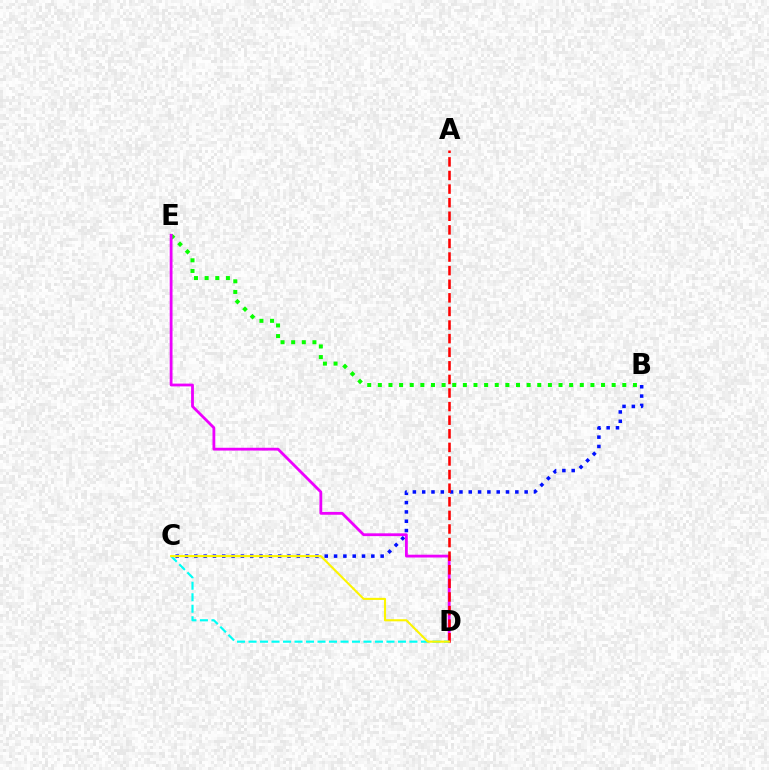{('B', 'C'): [{'color': '#0010ff', 'line_style': 'dotted', 'thickness': 2.53}], ('B', 'E'): [{'color': '#08ff00', 'line_style': 'dotted', 'thickness': 2.89}], ('D', 'E'): [{'color': '#ee00ff', 'line_style': 'solid', 'thickness': 2.02}], ('A', 'D'): [{'color': '#ff0000', 'line_style': 'dashed', 'thickness': 1.85}], ('C', 'D'): [{'color': '#00fff6', 'line_style': 'dashed', 'thickness': 1.56}, {'color': '#fcf500', 'line_style': 'solid', 'thickness': 1.52}]}